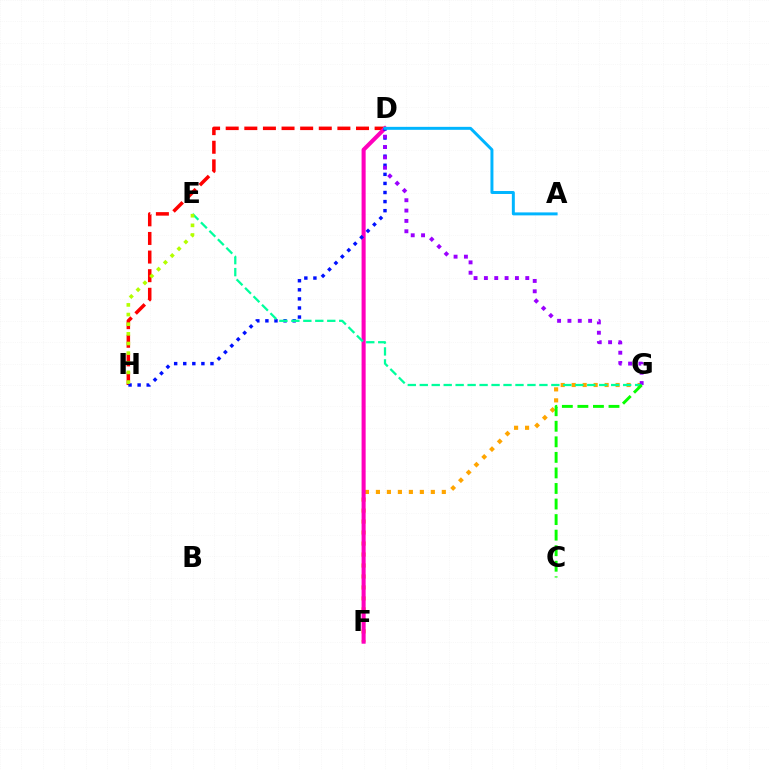{('F', 'G'): [{'color': '#ffa500', 'line_style': 'dotted', 'thickness': 2.98}], ('D', 'H'): [{'color': '#ff0000', 'line_style': 'dashed', 'thickness': 2.53}, {'color': '#0010ff', 'line_style': 'dotted', 'thickness': 2.47}], ('D', 'F'): [{'color': '#ff00bd', 'line_style': 'solid', 'thickness': 2.93}], ('D', 'G'): [{'color': '#9b00ff', 'line_style': 'dotted', 'thickness': 2.81}], ('A', 'D'): [{'color': '#00b5ff', 'line_style': 'solid', 'thickness': 2.14}], ('E', 'G'): [{'color': '#00ff9d', 'line_style': 'dashed', 'thickness': 1.63}], ('C', 'G'): [{'color': '#08ff00', 'line_style': 'dashed', 'thickness': 2.11}], ('E', 'H'): [{'color': '#b3ff00', 'line_style': 'dotted', 'thickness': 2.62}]}